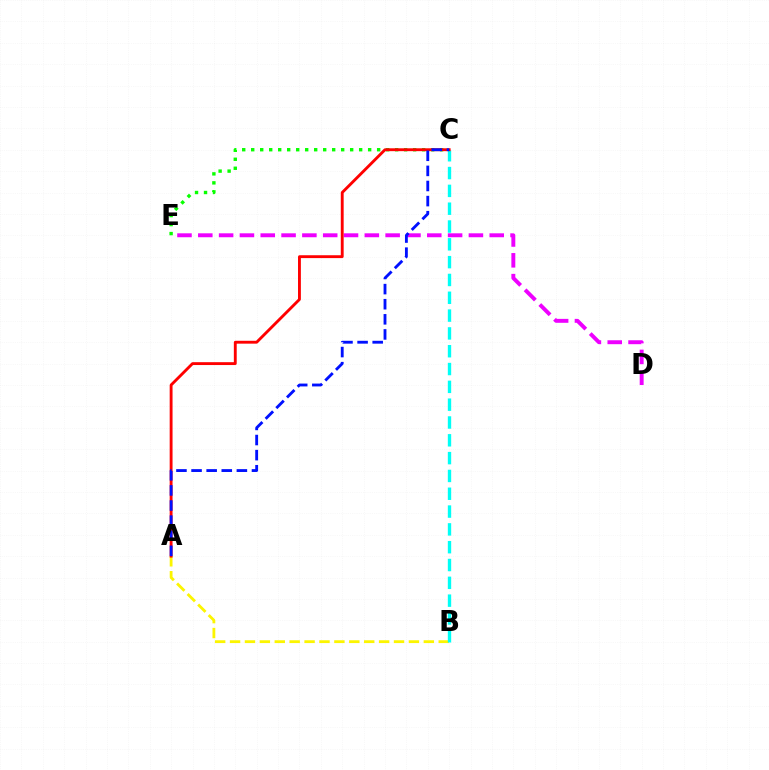{('C', 'E'): [{'color': '#08ff00', 'line_style': 'dotted', 'thickness': 2.44}], ('A', 'B'): [{'color': '#fcf500', 'line_style': 'dashed', 'thickness': 2.02}], ('D', 'E'): [{'color': '#ee00ff', 'line_style': 'dashed', 'thickness': 2.83}], ('B', 'C'): [{'color': '#00fff6', 'line_style': 'dashed', 'thickness': 2.42}], ('A', 'C'): [{'color': '#ff0000', 'line_style': 'solid', 'thickness': 2.06}, {'color': '#0010ff', 'line_style': 'dashed', 'thickness': 2.05}]}